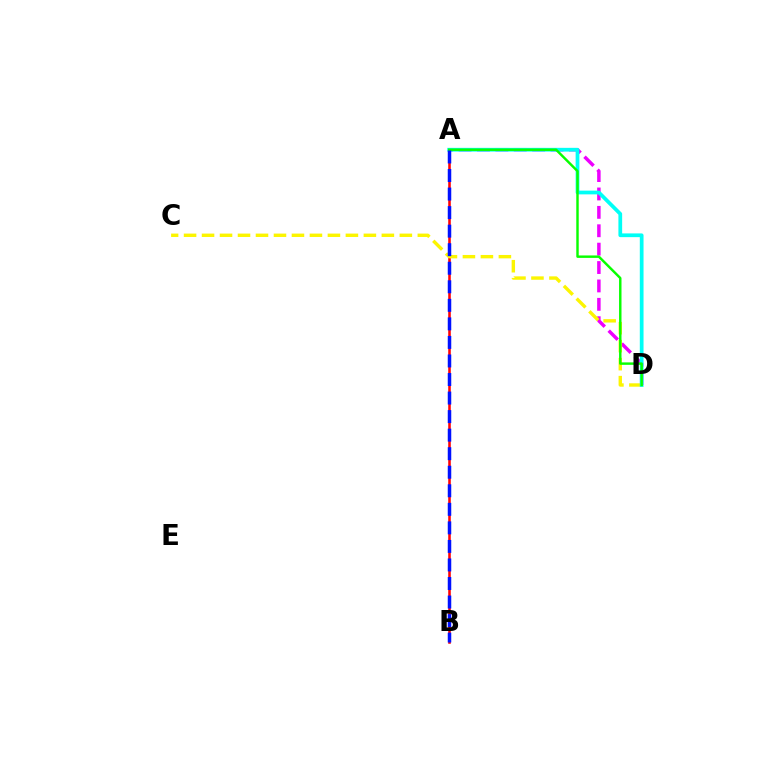{('A', 'B'): [{'color': '#ff0000', 'line_style': 'solid', 'thickness': 1.84}, {'color': '#0010ff', 'line_style': 'dashed', 'thickness': 2.52}], ('A', 'D'): [{'color': '#ee00ff', 'line_style': 'dashed', 'thickness': 2.5}, {'color': '#00fff6', 'line_style': 'solid', 'thickness': 2.69}, {'color': '#08ff00', 'line_style': 'solid', 'thickness': 1.75}], ('C', 'D'): [{'color': '#fcf500', 'line_style': 'dashed', 'thickness': 2.44}]}